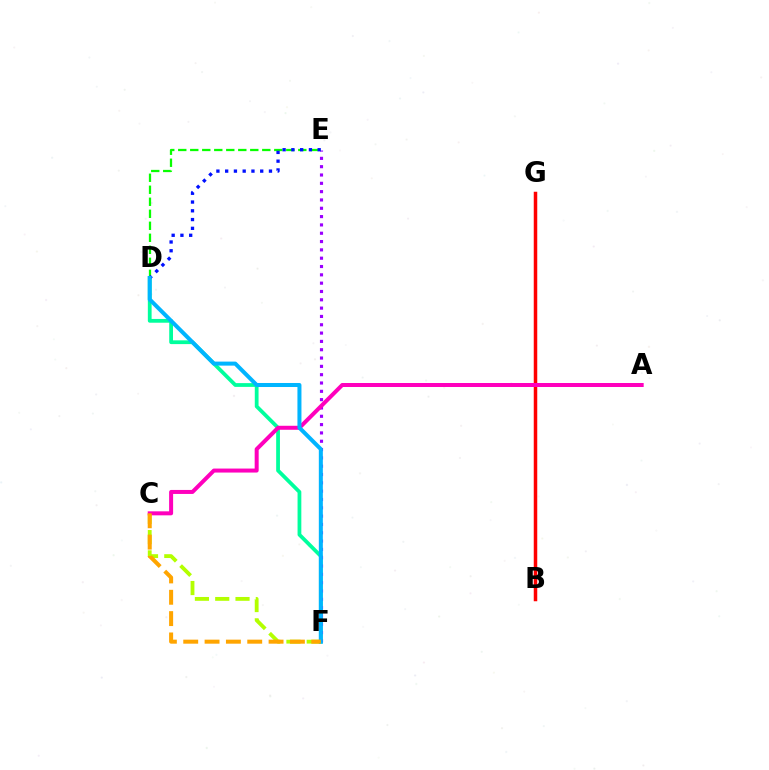{('D', 'E'): [{'color': '#08ff00', 'line_style': 'dashed', 'thickness': 1.63}, {'color': '#0010ff', 'line_style': 'dotted', 'thickness': 2.38}], ('B', 'G'): [{'color': '#ff0000', 'line_style': 'solid', 'thickness': 2.52}], ('D', 'F'): [{'color': '#00ff9d', 'line_style': 'solid', 'thickness': 2.71}, {'color': '#00b5ff', 'line_style': 'solid', 'thickness': 2.9}], ('E', 'F'): [{'color': '#9b00ff', 'line_style': 'dotted', 'thickness': 2.26}], ('C', 'F'): [{'color': '#b3ff00', 'line_style': 'dashed', 'thickness': 2.76}, {'color': '#ffa500', 'line_style': 'dashed', 'thickness': 2.9}], ('A', 'C'): [{'color': '#ff00bd', 'line_style': 'solid', 'thickness': 2.88}]}